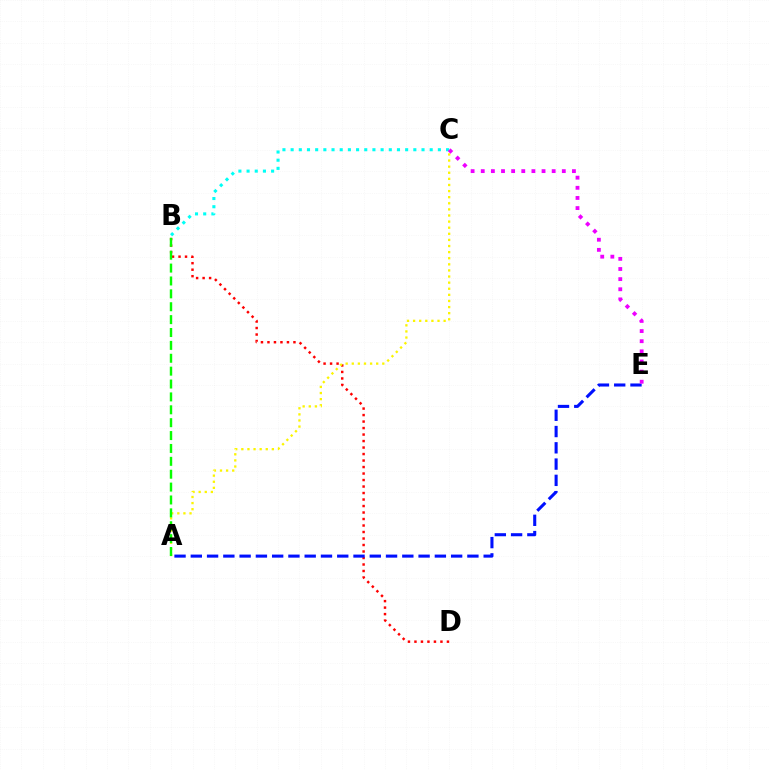{('B', 'D'): [{'color': '#ff0000', 'line_style': 'dotted', 'thickness': 1.77}], ('A', 'C'): [{'color': '#fcf500', 'line_style': 'dotted', 'thickness': 1.66}], ('A', 'E'): [{'color': '#0010ff', 'line_style': 'dashed', 'thickness': 2.21}], ('B', 'C'): [{'color': '#00fff6', 'line_style': 'dotted', 'thickness': 2.22}], ('C', 'E'): [{'color': '#ee00ff', 'line_style': 'dotted', 'thickness': 2.75}], ('A', 'B'): [{'color': '#08ff00', 'line_style': 'dashed', 'thickness': 1.75}]}